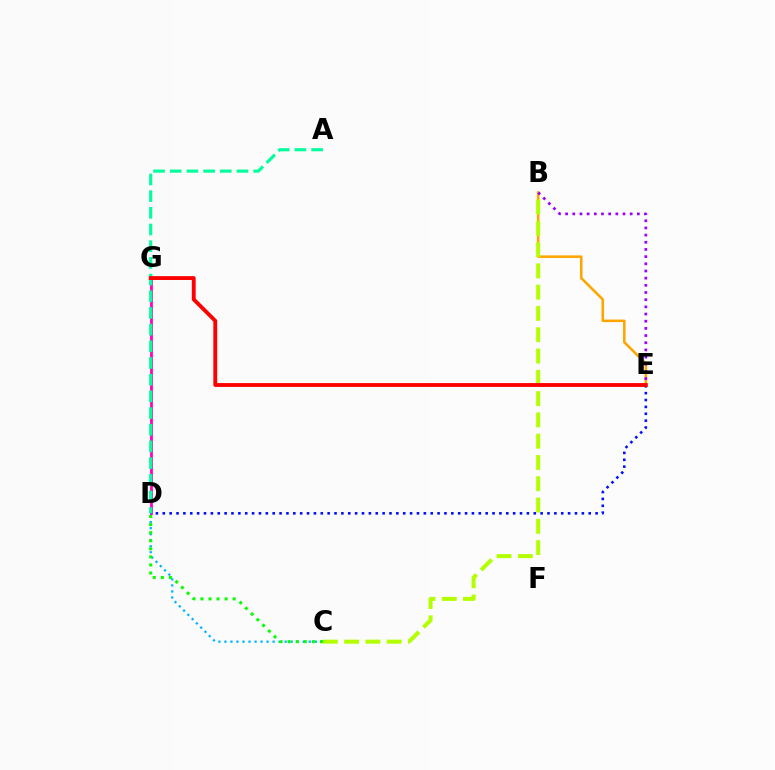{('D', 'G'): [{'color': '#ff00bd', 'line_style': 'solid', 'thickness': 1.99}], ('B', 'E'): [{'color': '#ffa500', 'line_style': 'solid', 'thickness': 1.85}, {'color': '#9b00ff', 'line_style': 'dotted', 'thickness': 1.95}], ('B', 'C'): [{'color': '#b3ff00', 'line_style': 'dashed', 'thickness': 2.89}], ('C', 'D'): [{'color': '#00b5ff', 'line_style': 'dotted', 'thickness': 1.64}, {'color': '#08ff00', 'line_style': 'dotted', 'thickness': 2.19}], ('D', 'E'): [{'color': '#0010ff', 'line_style': 'dotted', 'thickness': 1.87}], ('A', 'D'): [{'color': '#00ff9d', 'line_style': 'dashed', 'thickness': 2.27}], ('E', 'G'): [{'color': '#ff0000', 'line_style': 'solid', 'thickness': 2.77}]}